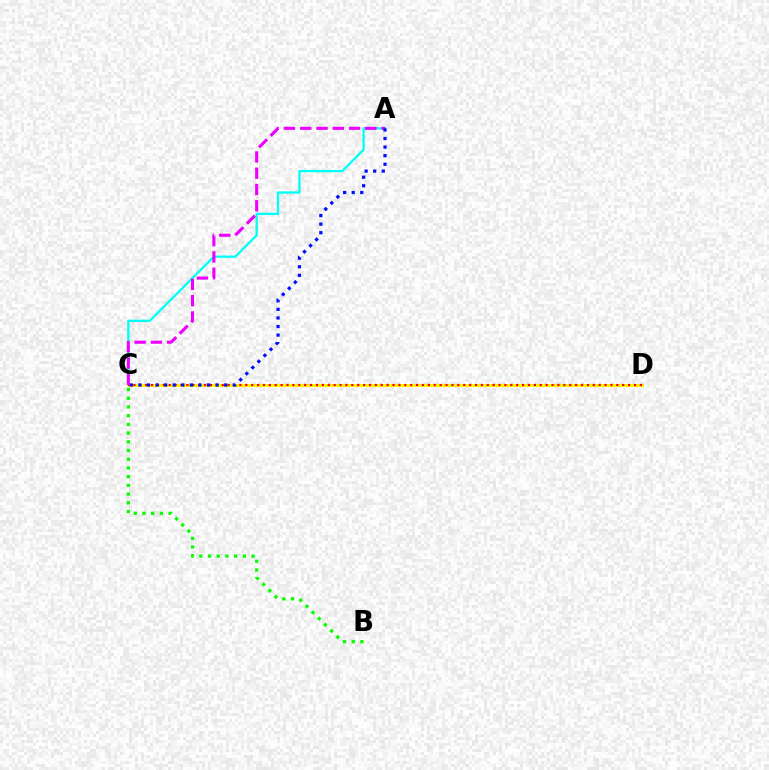{('A', 'C'): [{'color': '#00fff6', 'line_style': 'solid', 'thickness': 1.65}, {'color': '#ee00ff', 'line_style': 'dashed', 'thickness': 2.21}, {'color': '#0010ff', 'line_style': 'dotted', 'thickness': 2.33}], ('B', 'C'): [{'color': '#08ff00', 'line_style': 'dotted', 'thickness': 2.37}], ('C', 'D'): [{'color': '#fcf500', 'line_style': 'solid', 'thickness': 2.15}, {'color': '#ff0000', 'line_style': 'dotted', 'thickness': 1.6}]}